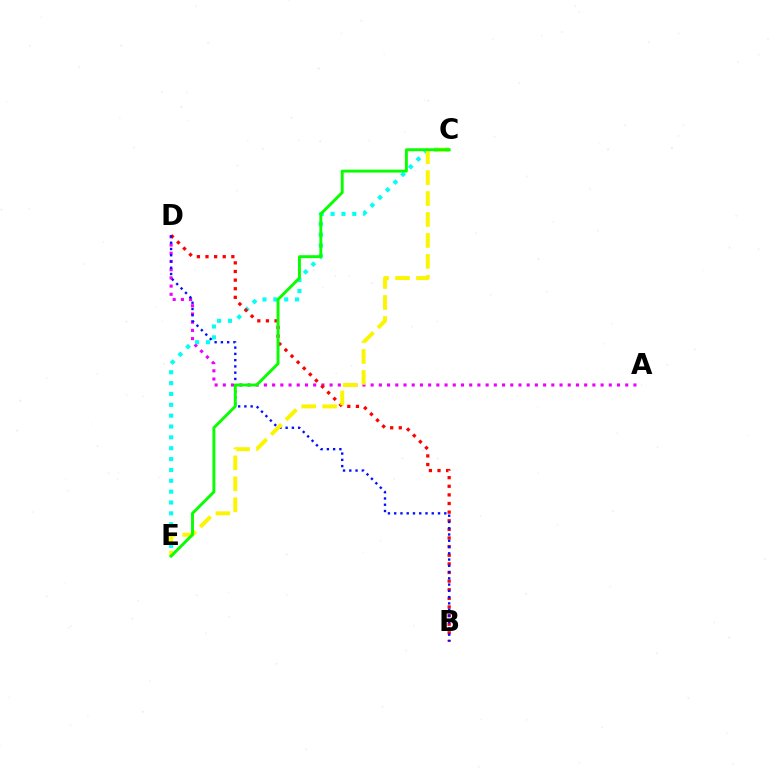{('A', 'D'): [{'color': '#ee00ff', 'line_style': 'dotted', 'thickness': 2.23}], ('C', 'E'): [{'color': '#00fff6', 'line_style': 'dotted', 'thickness': 2.95}, {'color': '#fcf500', 'line_style': 'dashed', 'thickness': 2.85}, {'color': '#08ff00', 'line_style': 'solid', 'thickness': 2.1}], ('B', 'D'): [{'color': '#ff0000', 'line_style': 'dotted', 'thickness': 2.34}, {'color': '#0010ff', 'line_style': 'dotted', 'thickness': 1.7}]}